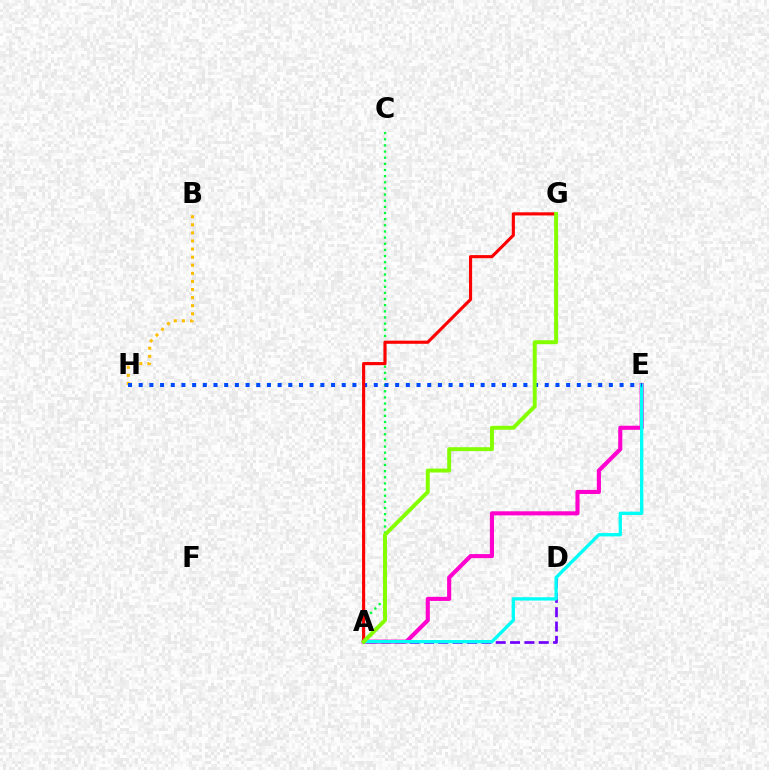{('A', 'C'): [{'color': '#00ff39', 'line_style': 'dotted', 'thickness': 1.67}], ('A', 'D'): [{'color': '#7200ff', 'line_style': 'dashed', 'thickness': 1.95}], ('B', 'H'): [{'color': '#ffbd00', 'line_style': 'dotted', 'thickness': 2.2}], ('A', 'E'): [{'color': '#ff00cf', 'line_style': 'solid', 'thickness': 2.96}, {'color': '#00fff6', 'line_style': 'solid', 'thickness': 2.38}], ('E', 'H'): [{'color': '#004bff', 'line_style': 'dotted', 'thickness': 2.9}], ('A', 'G'): [{'color': '#ff0000', 'line_style': 'solid', 'thickness': 2.25}, {'color': '#84ff00', 'line_style': 'solid', 'thickness': 2.83}]}